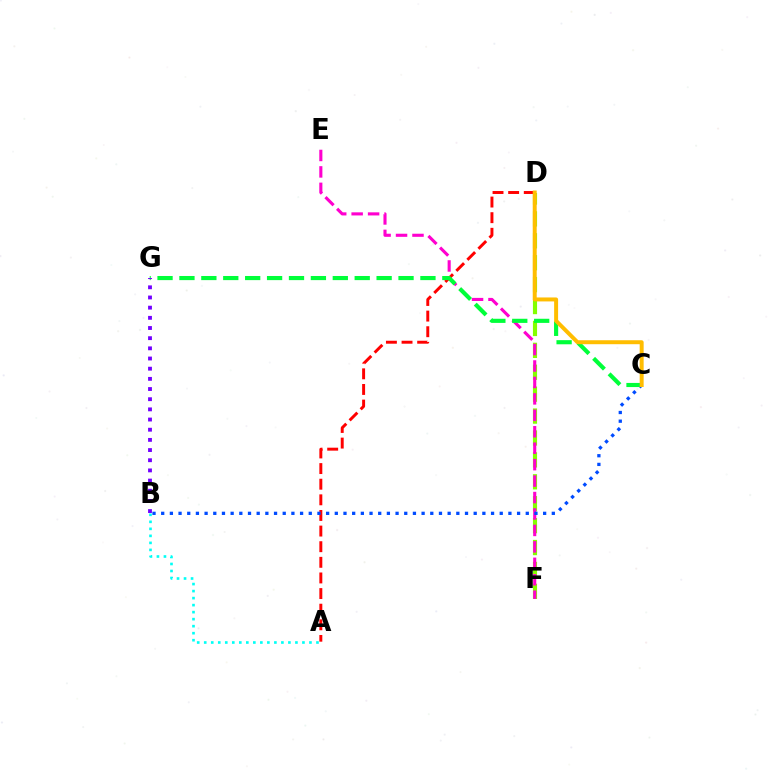{('D', 'F'): [{'color': '#84ff00', 'line_style': 'dashed', 'thickness': 2.98}], ('E', 'F'): [{'color': '#ff00cf', 'line_style': 'dashed', 'thickness': 2.23}], ('A', 'D'): [{'color': '#ff0000', 'line_style': 'dashed', 'thickness': 2.12}], ('B', 'C'): [{'color': '#004bff', 'line_style': 'dotted', 'thickness': 2.36}], ('C', 'G'): [{'color': '#00ff39', 'line_style': 'dashed', 'thickness': 2.98}], ('C', 'D'): [{'color': '#ffbd00', 'line_style': 'solid', 'thickness': 2.86}], ('B', 'G'): [{'color': '#7200ff', 'line_style': 'dotted', 'thickness': 2.76}], ('A', 'B'): [{'color': '#00fff6', 'line_style': 'dotted', 'thickness': 1.91}]}